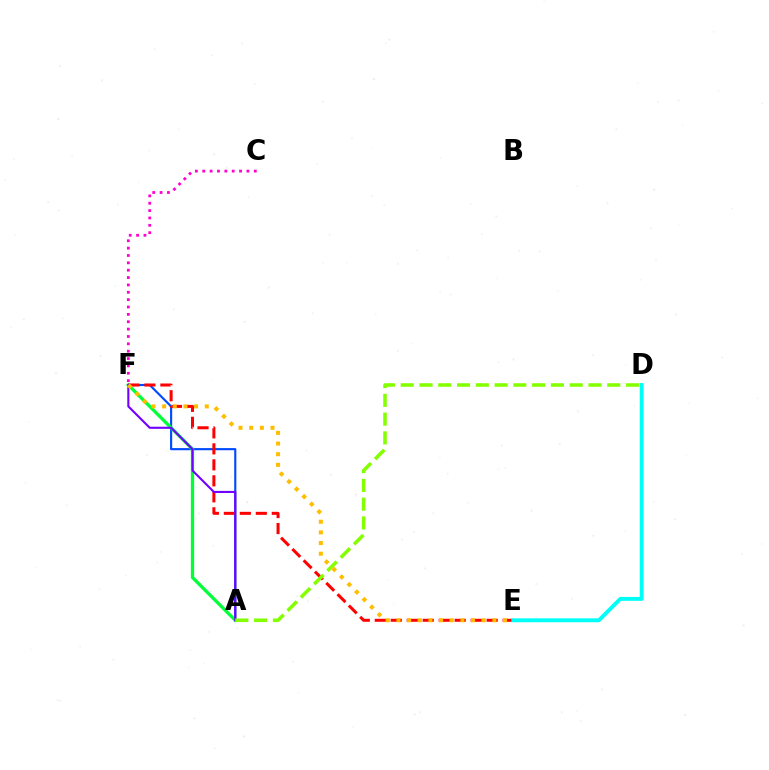{('A', 'F'): [{'color': '#004bff', 'line_style': 'solid', 'thickness': 1.54}, {'color': '#00ff39', 'line_style': 'solid', 'thickness': 2.36}, {'color': '#7200ff', 'line_style': 'solid', 'thickness': 1.51}], ('E', 'F'): [{'color': '#ff0000', 'line_style': 'dashed', 'thickness': 2.17}, {'color': '#ffbd00', 'line_style': 'dotted', 'thickness': 2.9}], ('C', 'F'): [{'color': '#ff00cf', 'line_style': 'dotted', 'thickness': 2.0}], ('A', 'D'): [{'color': '#84ff00', 'line_style': 'dashed', 'thickness': 2.55}], ('D', 'E'): [{'color': '#00fff6', 'line_style': 'solid', 'thickness': 2.81}]}